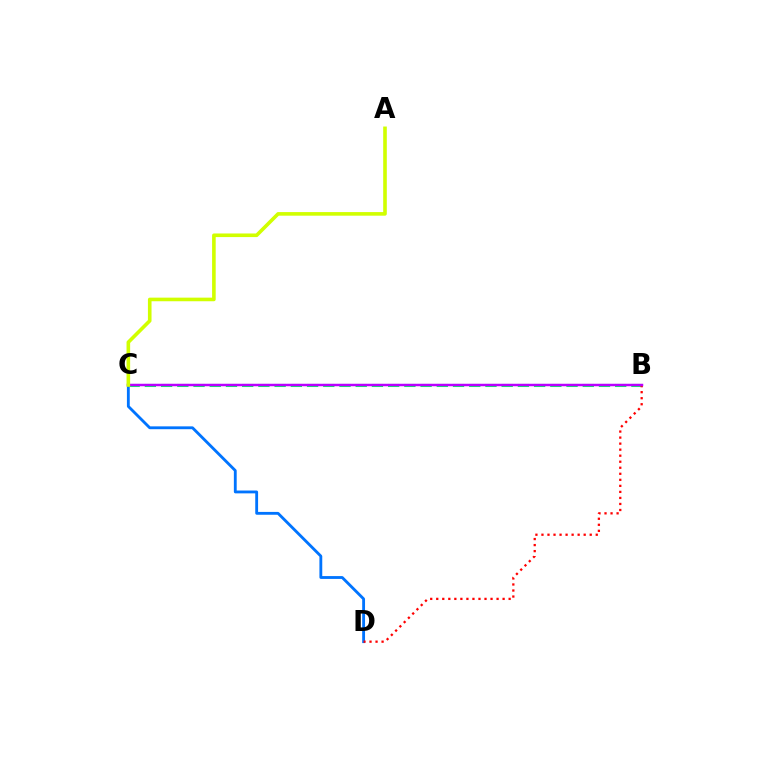{('B', 'C'): [{'color': '#00ff5c', 'line_style': 'dashed', 'thickness': 2.2}, {'color': '#b900ff', 'line_style': 'solid', 'thickness': 1.78}], ('C', 'D'): [{'color': '#0074ff', 'line_style': 'solid', 'thickness': 2.04}], ('B', 'D'): [{'color': '#ff0000', 'line_style': 'dotted', 'thickness': 1.64}], ('A', 'C'): [{'color': '#d1ff00', 'line_style': 'solid', 'thickness': 2.6}]}